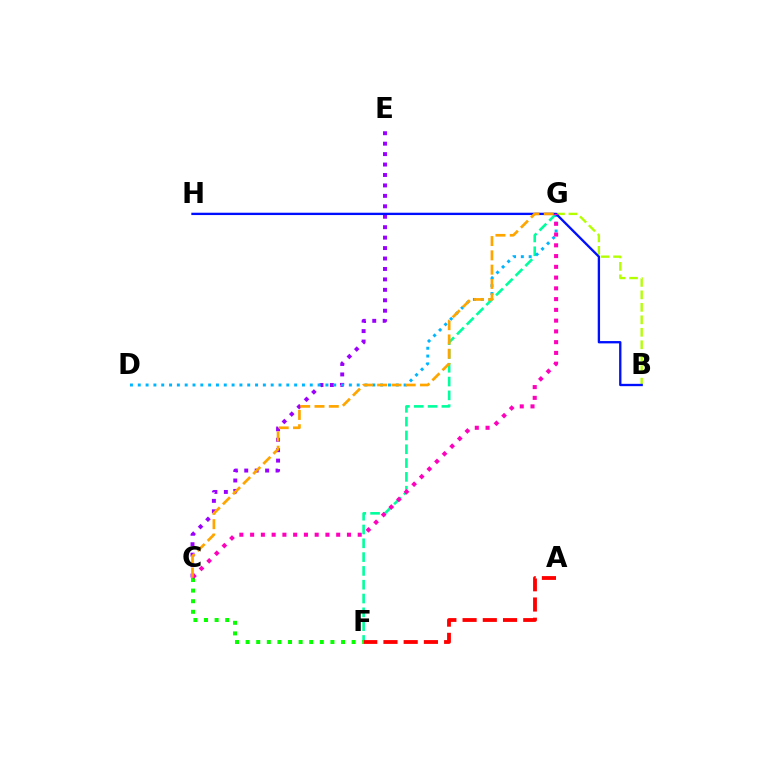{('B', 'G'): [{'color': '#b3ff00', 'line_style': 'dashed', 'thickness': 1.69}], ('F', 'G'): [{'color': '#00ff9d', 'line_style': 'dashed', 'thickness': 1.88}], ('A', 'F'): [{'color': '#ff0000', 'line_style': 'dashed', 'thickness': 2.75}], ('C', 'E'): [{'color': '#9b00ff', 'line_style': 'dotted', 'thickness': 2.84}], ('C', 'F'): [{'color': '#08ff00', 'line_style': 'dotted', 'thickness': 2.88}], ('D', 'G'): [{'color': '#00b5ff', 'line_style': 'dotted', 'thickness': 2.12}], ('B', 'H'): [{'color': '#0010ff', 'line_style': 'solid', 'thickness': 1.68}], ('C', 'G'): [{'color': '#ff00bd', 'line_style': 'dotted', 'thickness': 2.92}, {'color': '#ffa500', 'line_style': 'dashed', 'thickness': 1.94}]}